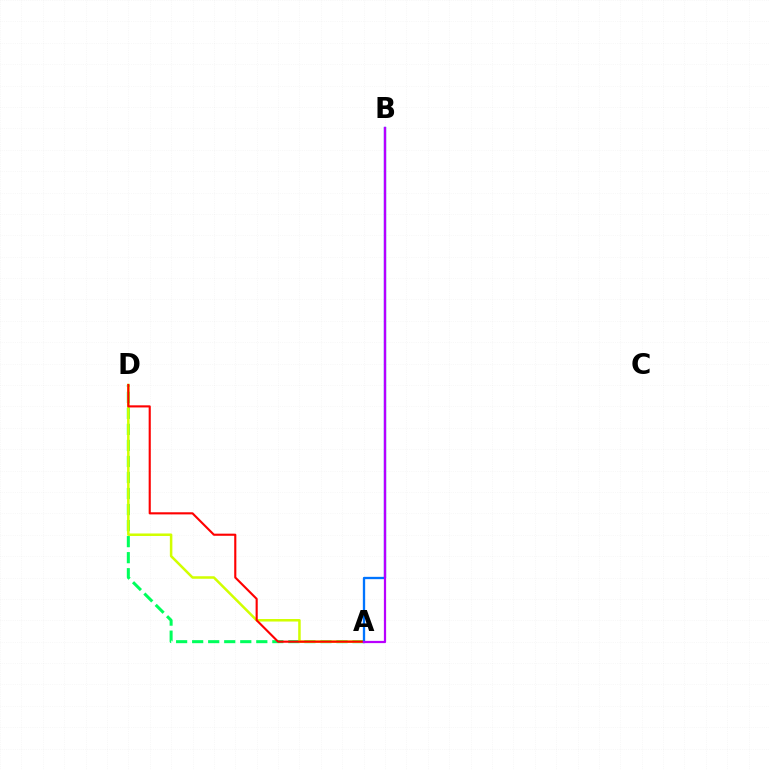{('A', 'D'): [{'color': '#00ff5c', 'line_style': 'dashed', 'thickness': 2.18}, {'color': '#d1ff00', 'line_style': 'solid', 'thickness': 1.81}, {'color': '#ff0000', 'line_style': 'solid', 'thickness': 1.53}], ('A', 'B'): [{'color': '#0074ff', 'line_style': 'solid', 'thickness': 1.67}, {'color': '#b900ff', 'line_style': 'solid', 'thickness': 1.61}]}